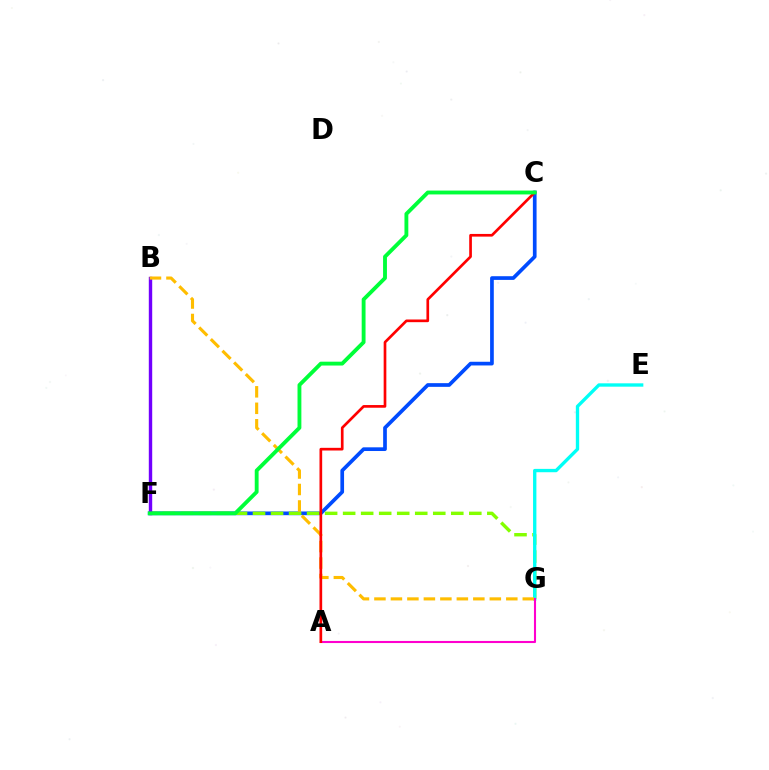{('C', 'F'): [{'color': '#004bff', 'line_style': 'solid', 'thickness': 2.66}, {'color': '#00ff39', 'line_style': 'solid', 'thickness': 2.78}], ('F', 'G'): [{'color': '#84ff00', 'line_style': 'dashed', 'thickness': 2.45}], ('E', 'G'): [{'color': '#00fff6', 'line_style': 'solid', 'thickness': 2.41}], ('B', 'F'): [{'color': '#7200ff', 'line_style': 'solid', 'thickness': 2.45}], ('B', 'G'): [{'color': '#ffbd00', 'line_style': 'dashed', 'thickness': 2.24}], ('A', 'G'): [{'color': '#ff00cf', 'line_style': 'solid', 'thickness': 1.51}], ('A', 'C'): [{'color': '#ff0000', 'line_style': 'solid', 'thickness': 1.93}]}